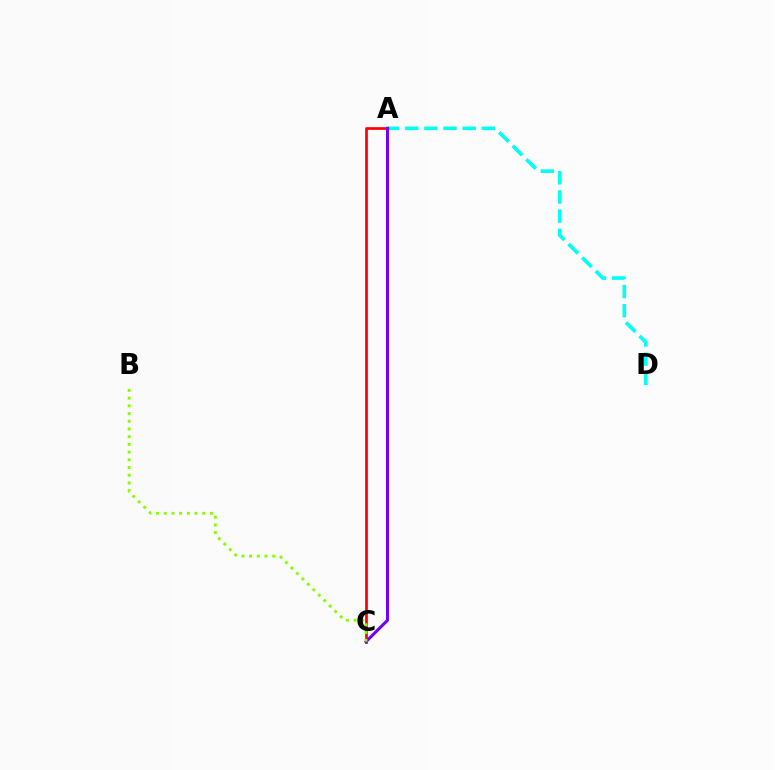{('A', 'C'): [{'color': '#ff0000', 'line_style': 'solid', 'thickness': 1.95}, {'color': '#7200ff', 'line_style': 'solid', 'thickness': 2.19}], ('A', 'D'): [{'color': '#00fff6', 'line_style': 'dashed', 'thickness': 2.6}], ('B', 'C'): [{'color': '#84ff00', 'line_style': 'dotted', 'thickness': 2.09}]}